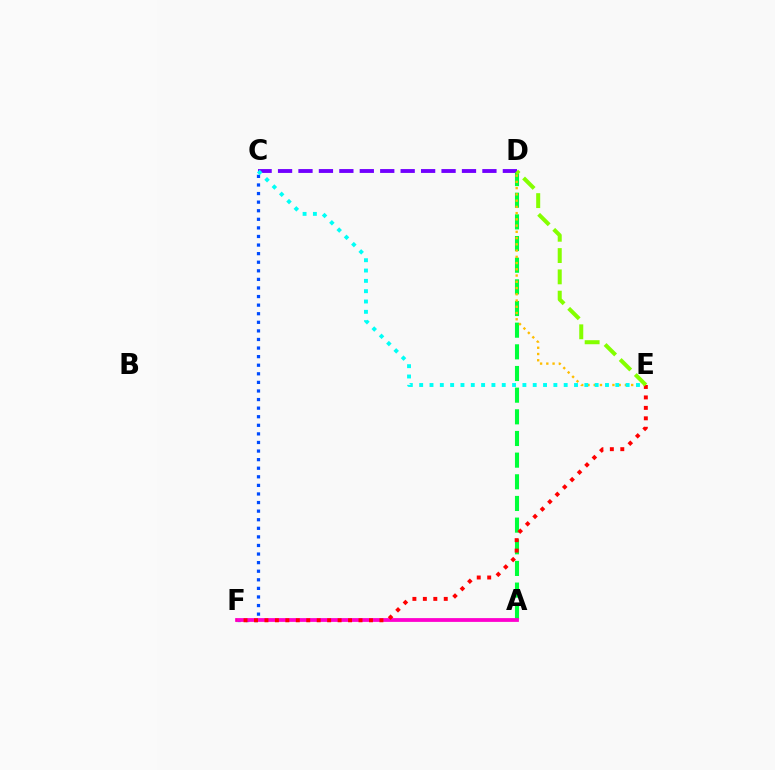{('A', 'D'): [{'color': '#00ff39', 'line_style': 'dashed', 'thickness': 2.94}], ('C', 'F'): [{'color': '#004bff', 'line_style': 'dotted', 'thickness': 2.33}], ('A', 'F'): [{'color': '#ff00cf', 'line_style': 'solid', 'thickness': 2.73}], ('C', 'D'): [{'color': '#7200ff', 'line_style': 'dashed', 'thickness': 2.78}], ('D', 'E'): [{'color': '#ffbd00', 'line_style': 'dotted', 'thickness': 1.7}, {'color': '#84ff00', 'line_style': 'dashed', 'thickness': 2.89}], ('E', 'F'): [{'color': '#ff0000', 'line_style': 'dotted', 'thickness': 2.84}], ('C', 'E'): [{'color': '#00fff6', 'line_style': 'dotted', 'thickness': 2.8}]}